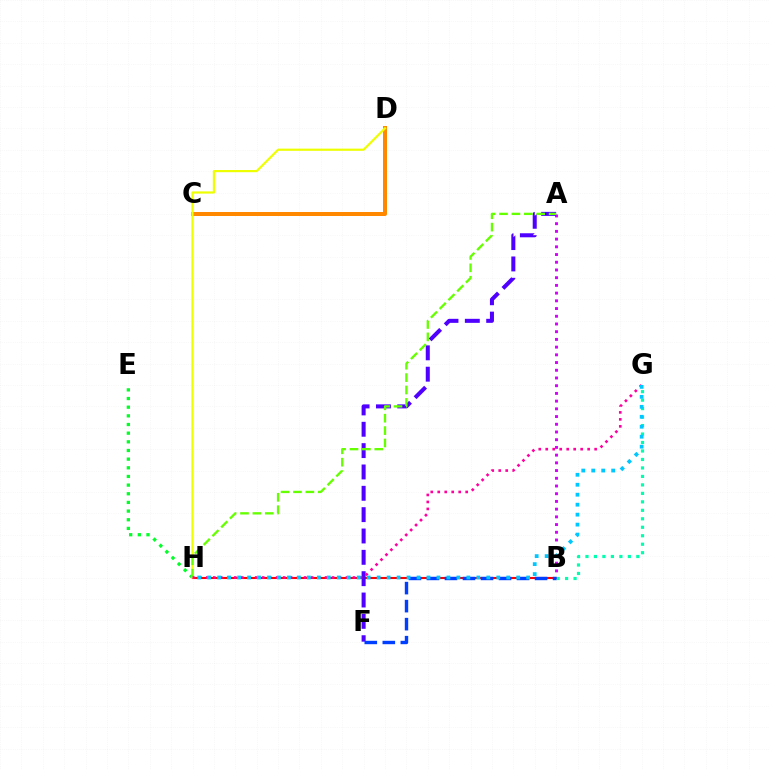{('C', 'D'): [{'color': '#ff8800', 'line_style': 'solid', 'thickness': 2.88}], ('B', 'H'): [{'color': '#ff0000', 'line_style': 'solid', 'thickness': 1.52}], ('A', 'B'): [{'color': '#d600ff', 'line_style': 'dotted', 'thickness': 2.1}], ('B', 'G'): [{'color': '#00ffaf', 'line_style': 'dotted', 'thickness': 2.3}], ('E', 'H'): [{'color': '#00ff27', 'line_style': 'dotted', 'thickness': 2.35}], ('A', 'F'): [{'color': '#4f00ff', 'line_style': 'dashed', 'thickness': 2.9}], ('B', 'F'): [{'color': '#003fff', 'line_style': 'dashed', 'thickness': 2.45}], ('D', 'H'): [{'color': '#eeff00', 'line_style': 'solid', 'thickness': 1.57}], ('A', 'H'): [{'color': '#66ff00', 'line_style': 'dashed', 'thickness': 1.68}], ('G', 'H'): [{'color': '#ff00a0', 'line_style': 'dotted', 'thickness': 1.9}, {'color': '#00c7ff', 'line_style': 'dotted', 'thickness': 2.71}]}